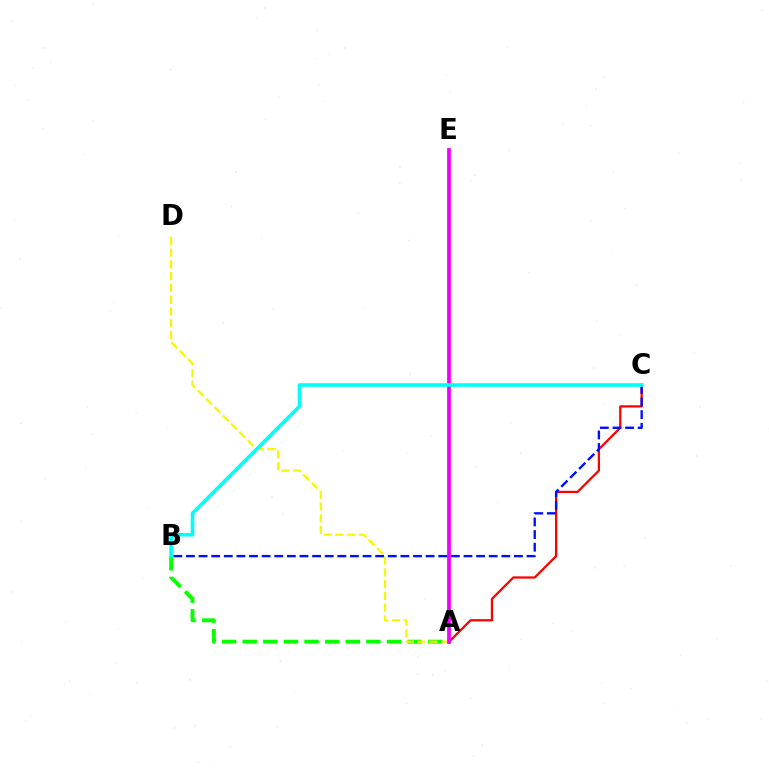{('A', 'B'): [{'color': '#08ff00', 'line_style': 'dashed', 'thickness': 2.8}], ('A', 'D'): [{'color': '#fcf500', 'line_style': 'dashed', 'thickness': 1.6}], ('A', 'C'): [{'color': '#ff0000', 'line_style': 'solid', 'thickness': 1.63}], ('B', 'C'): [{'color': '#0010ff', 'line_style': 'dashed', 'thickness': 1.71}, {'color': '#00fff6', 'line_style': 'solid', 'thickness': 2.61}], ('A', 'E'): [{'color': '#ee00ff', 'line_style': 'solid', 'thickness': 2.69}]}